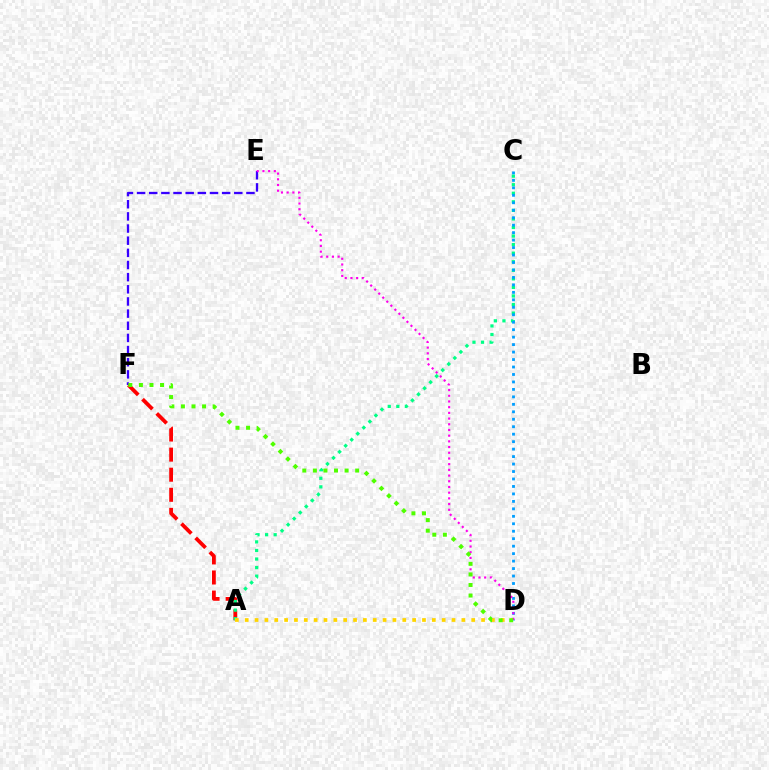{('E', 'F'): [{'color': '#3700ff', 'line_style': 'dashed', 'thickness': 1.65}], ('A', 'F'): [{'color': '#ff0000', 'line_style': 'dashed', 'thickness': 2.73}], ('A', 'C'): [{'color': '#00ff86', 'line_style': 'dotted', 'thickness': 2.33}], ('C', 'D'): [{'color': '#009eff', 'line_style': 'dotted', 'thickness': 2.03}], ('D', 'E'): [{'color': '#ff00ed', 'line_style': 'dotted', 'thickness': 1.55}], ('A', 'D'): [{'color': '#ffd500', 'line_style': 'dotted', 'thickness': 2.68}], ('D', 'F'): [{'color': '#4fff00', 'line_style': 'dotted', 'thickness': 2.87}]}